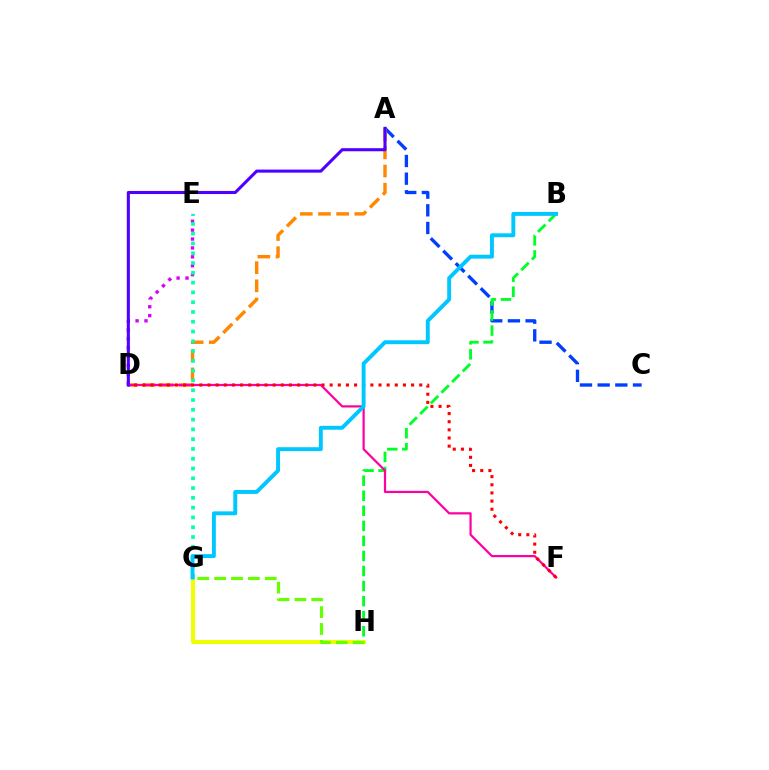{('A', 'C'): [{'color': '#003fff', 'line_style': 'dashed', 'thickness': 2.4}], ('A', 'D'): [{'color': '#ff8800', 'line_style': 'dashed', 'thickness': 2.47}, {'color': '#4f00ff', 'line_style': 'solid', 'thickness': 2.22}], ('B', 'H'): [{'color': '#00ff27', 'line_style': 'dashed', 'thickness': 2.05}], ('G', 'H'): [{'color': '#eeff00', 'line_style': 'solid', 'thickness': 2.84}, {'color': '#66ff00', 'line_style': 'dashed', 'thickness': 2.29}], ('D', 'F'): [{'color': '#ff00a0', 'line_style': 'solid', 'thickness': 1.6}, {'color': '#ff0000', 'line_style': 'dotted', 'thickness': 2.21}], ('D', 'E'): [{'color': '#d600ff', 'line_style': 'dotted', 'thickness': 2.42}], ('E', 'G'): [{'color': '#00ffaf', 'line_style': 'dotted', 'thickness': 2.66}], ('B', 'G'): [{'color': '#00c7ff', 'line_style': 'solid', 'thickness': 2.82}]}